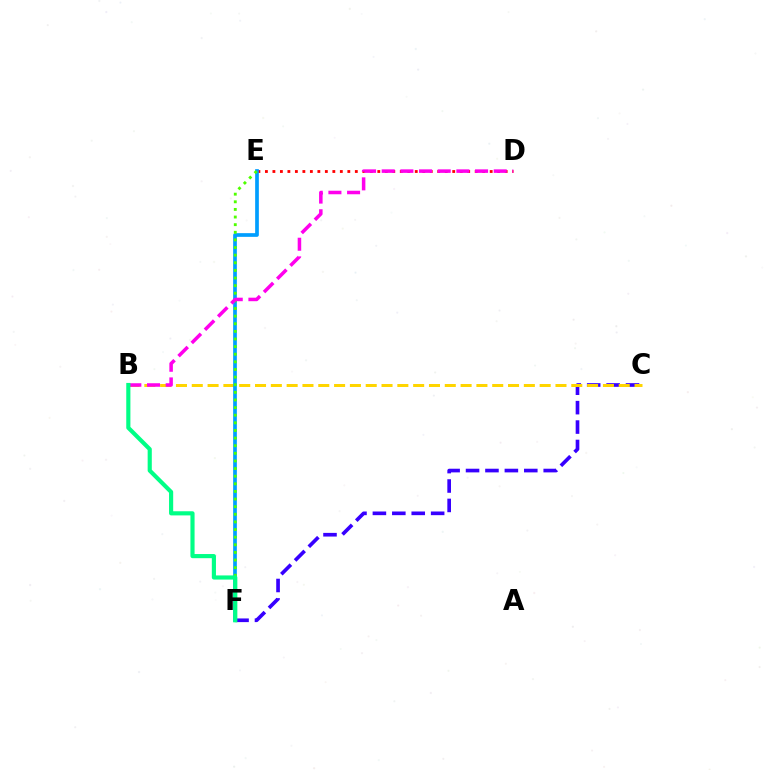{('D', 'E'): [{'color': '#ff0000', 'line_style': 'dotted', 'thickness': 2.04}], ('C', 'F'): [{'color': '#3700ff', 'line_style': 'dashed', 'thickness': 2.64}], ('B', 'C'): [{'color': '#ffd500', 'line_style': 'dashed', 'thickness': 2.15}], ('E', 'F'): [{'color': '#009eff', 'line_style': 'solid', 'thickness': 2.66}, {'color': '#4fff00', 'line_style': 'dotted', 'thickness': 2.07}], ('B', 'D'): [{'color': '#ff00ed', 'line_style': 'dashed', 'thickness': 2.54}], ('B', 'F'): [{'color': '#00ff86', 'line_style': 'solid', 'thickness': 2.98}]}